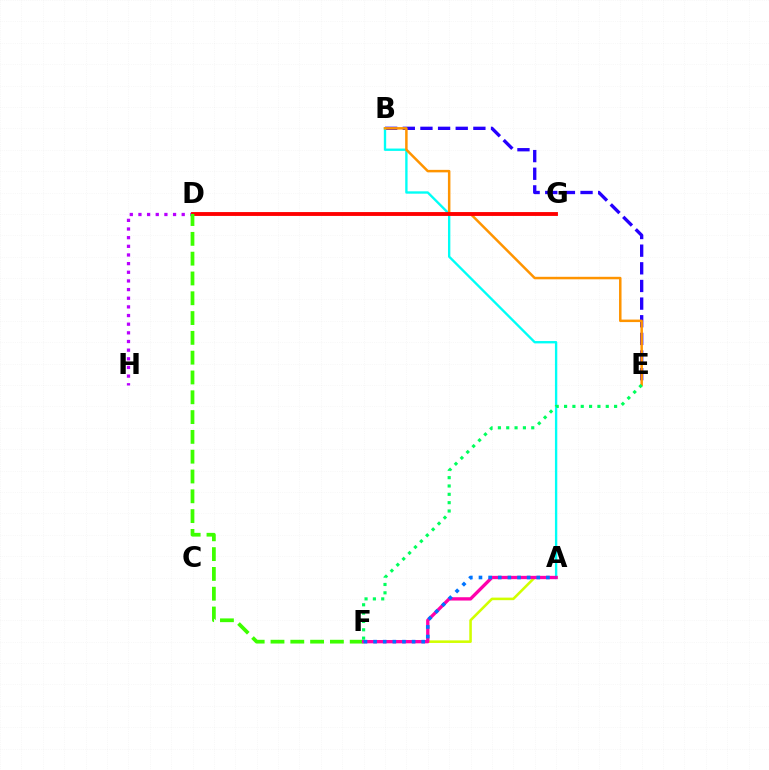{('B', 'E'): [{'color': '#2500ff', 'line_style': 'dashed', 'thickness': 2.4}, {'color': '#ff9400', 'line_style': 'solid', 'thickness': 1.8}], ('A', 'F'): [{'color': '#d1ff00', 'line_style': 'solid', 'thickness': 1.85}, {'color': '#ff00ac', 'line_style': 'solid', 'thickness': 2.38}, {'color': '#0074ff', 'line_style': 'dotted', 'thickness': 2.62}], ('A', 'B'): [{'color': '#00fff6', 'line_style': 'solid', 'thickness': 1.7}], ('D', 'H'): [{'color': '#b900ff', 'line_style': 'dotted', 'thickness': 2.35}], ('D', 'G'): [{'color': '#ff0000', 'line_style': 'solid', 'thickness': 2.78}], ('D', 'F'): [{'color': '#3dff00', 'line_style': 'dashed', 'thickness': 2.69}], ('E', 'F'): [{'color': '#00ff5c', 'line_style': 'dotted', 'thickness': 2.27}]}